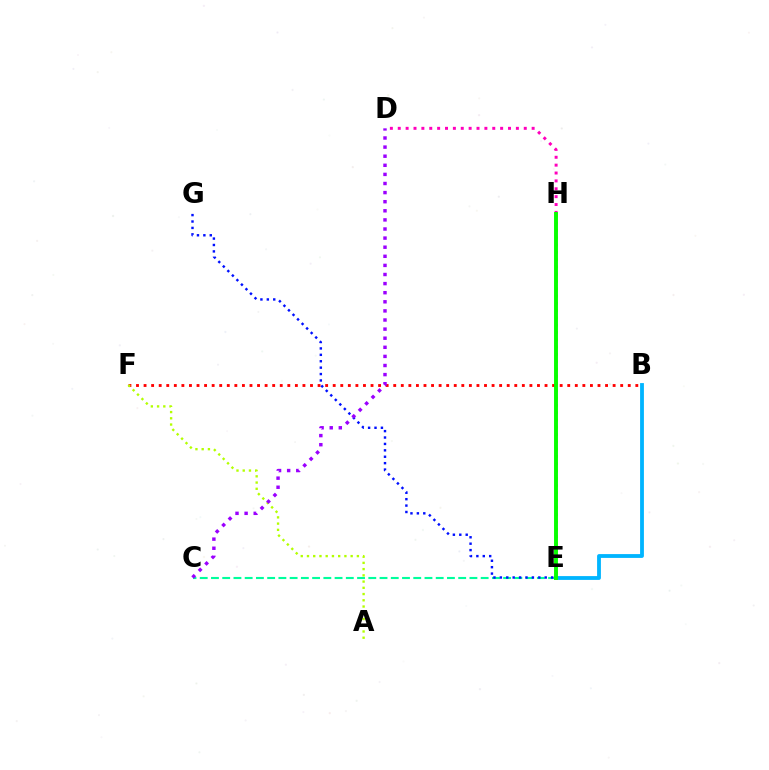{('C', 'E'): [{'color': '#00ff9d', 'line_style': 'dashed', 'thickness': 1.53}], ('E', 'H'): [{'color': '#ffa500', 'line_style': 'dotted', 'thickness': 1.98}, {'color': '#08ff00', 'line_style': 'solid', 'thickness': 2.82}], ('D', 'H'): [{'color': '#ff00bd', 'line_style': 'dotted', 'thickness': 2.14}], ('B', 'F'): [{'color': '#ff0000', 'line_style': 'dotted', 'thickness': 2.06}], ('B', 'E'): [{'color': '#00b5ff', 'line_style': 'solid', 'thickness': 2.74}], ('A', 'F'): [{'color': '#b3ff00', 'line_style': 'dotted', 'thickness': 1.69}], ('E', 'G'): [{'color': '#0010ff', 'line_style': 'dotted', 'thickness': 1.74}], ('C', 'D'): [{'color': '#9b00ff', 'line_style': 'dotted', 'thickness': 2.47}]}